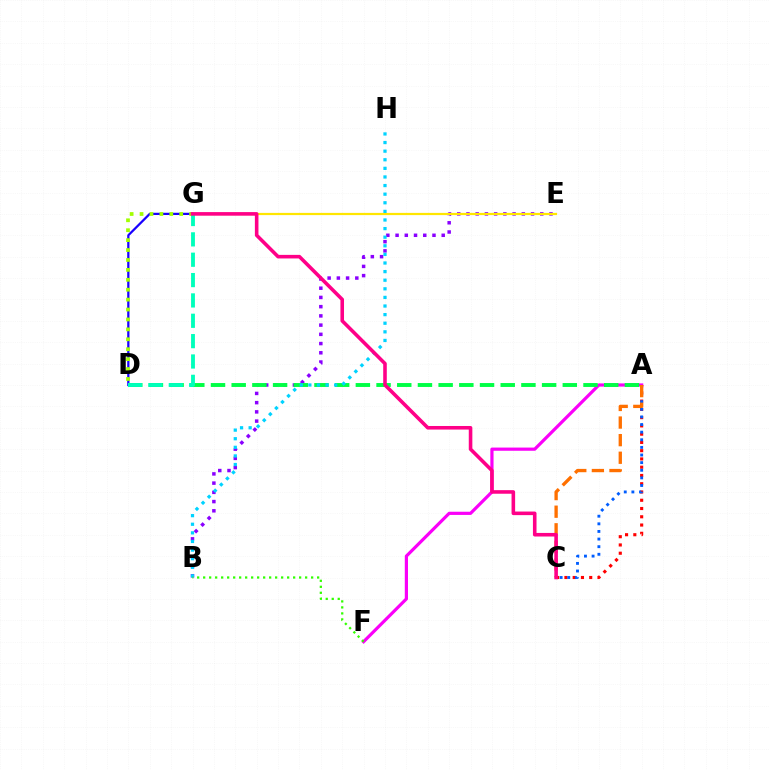{('A', 'F'): [{'color': '#fa00f9', 'line_style': 'solid', 'thickness': 2.3}], ('D', 'G'): [{'color': '#1900ff', 'line_style': 'solid', 'thickness': 1.62}, {'color': '#a2ff00', 'line_style': 'dotted', 'thickness': 2.69}, {'color': '#00ffbb', 'line_style': 'dashed', 'thickness': 2.76}], ('A', 'C'): [{'color': '#ff0000', 'line_style': 'dotted', 'thickness': 2.24}, {'color': '#005dff', 'line_style': 'dotted', 'thickness': 2.07}, {'color': '#ff7000', 'line_style': 'dashed', 'thickness': 2.39}], ('B', 'E'): [{'color': '#8a00ff', 'line_style': 'dotted', 'thickness': 2.51}], ('E', 'G'): [{'color': '#ffe600', 'line_style': 'solid', 'thickness': 1.6}], ('A', 'D'): [{'color': '#00ff45', 'line_style': 'dashed', 'thickness': 2.81}], ('B', 'H'): [{'color': '#00d3ff', 'line_style': 'dotted', 'thickness': 2.34}], ('B', 'F'): [{'color': '#31ff00', 'line_style': 'dotted', 'thickness': 1.63}], ('C', 'G'): [{'color': '#ff0088', 'line_style': 'solid', 'thickness': 2.58}]}